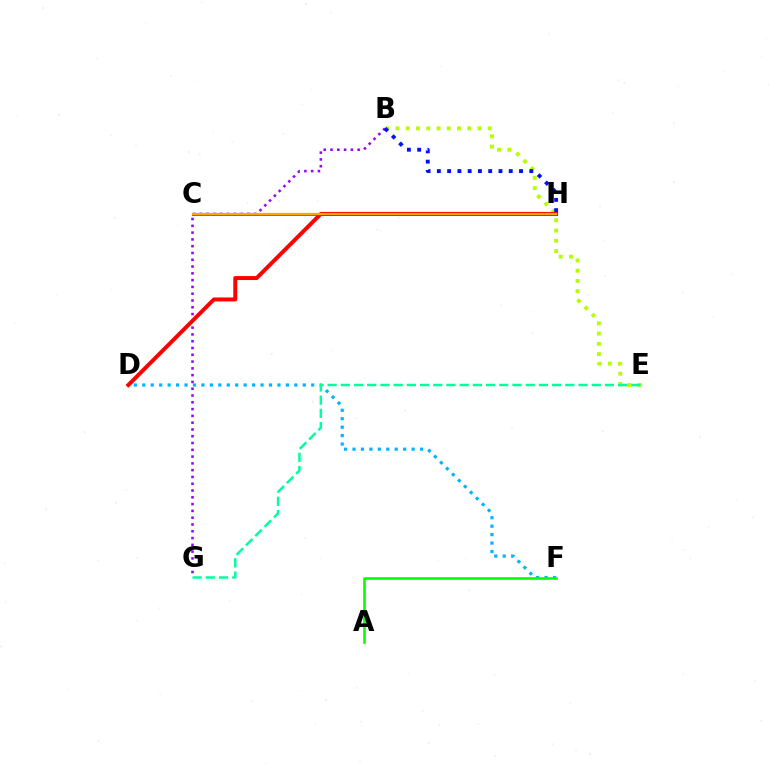{('D', 'F'): [{'color': '#00b5ff', 'line_style': 'dotted', 'thickness': 2.29}], ('C', 'H'): [{'color': '#ff00bd', 'line_style': 'solid', 'thickness': 2.04}, {'color': '#ffa500', 'line_style': 'solid', 'thickness': 1.62}], ('B', 'E'): [{'color': '#b3ff00', 'line_style': 'dotted', 'thickness': 2.79}], ('A', 'F'): [{'color': '#08ff00', 'line_style': 'solid', 'thickness': 1.9}], ('B', 'G'): [{'color': '#9b00ff', 'line_style': 'dotted', 'thickness': 1.84}], ('B', 'H'): [{'color': '#0010ff', 'line_style': 'dotted', 'thickness': 2.79}], ('E', 'G'): [{'color': '#00ff9d', 'line_style': 'dashed', 'thickness': 1.79}], ('D', 'H'): [{'color': '#ff0000', 'line_style': 'solid', 'thickness': 2.85}]}